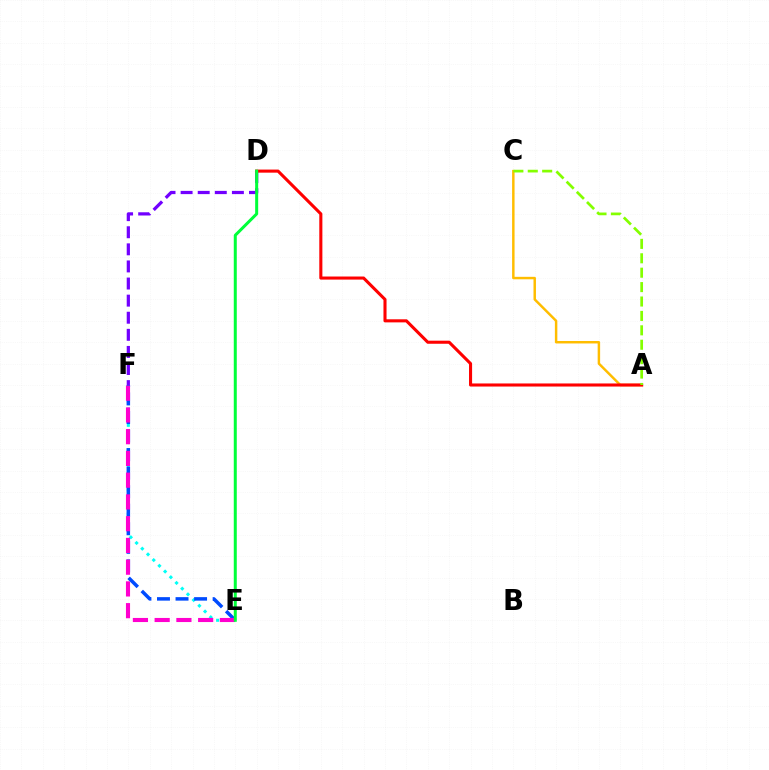{('D', 'F'): [{'color': '#7200ff', 'line_style': 'dashed', 'thickness': 2.32}], ('A', 'C'): [{'color': '#ffbd00', 'line_style': 'solid', 'thickness': 1.78}, {'color': '#84ff00', 'line_style': 'dashed', 'thickness': 1.96}], ('E', 'F'): [{'color': '#00fff6', 'line_style': 'dotted', 'thickness': 2.19}, {'color': '#004bff', 'line_style': 'dashed', 'thickness': 2.52}, {'color': '#ff00cf', 'line_style': 'dashed', 'thickness': 2.95}], ('A', 'D'): [{'color': '#ff0000', 'line_style': 'solid', 'thickness': 2.22}], ('D', 'E'): [{'color': '#00ff39', 'line_style': 'solid', 'thickness': 2.17}]}